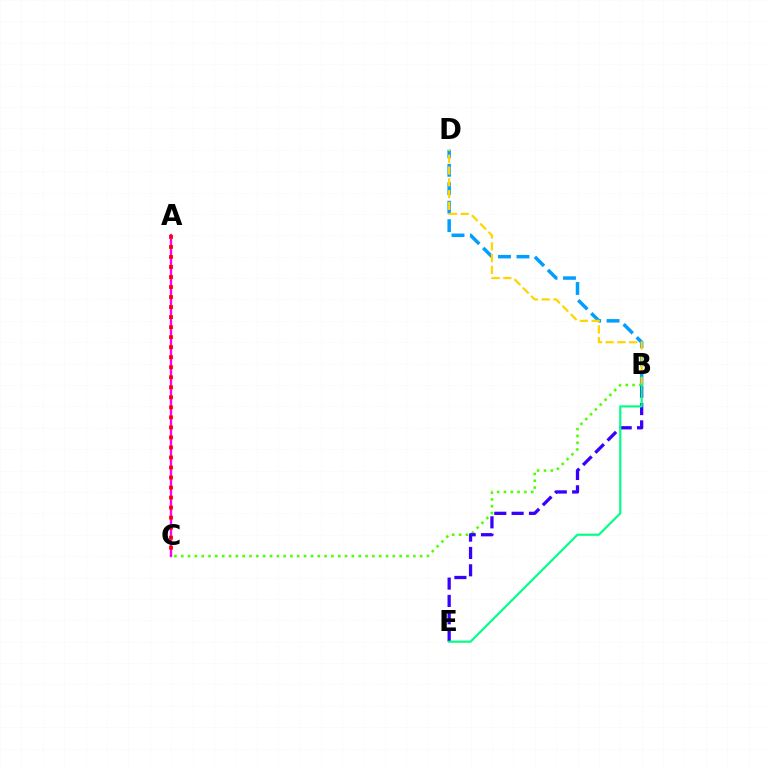{('B', 'D'): [{'color': '#009eff', 'line_style': 'dashed', 'thickness': 2.51}, {'color': '#ffd500', 'line_style': 'dashed', 'thickness': 1.6}], ('A', 'C'): [{'color': '#ff00ed', 'line_style': 'solid', 'thickness': 1.68}, {'color': '#ff0000', 'line_style': 'dotted', 'thickness': 2.72}], ('B', 'C'): [{'color': '#4fff00', 'line_style': 'dotted', 'thickness': 1.85}], ('B', 'E'): [{'color': '#3700ff', 'line_style': 'dashed', 'thickness': 2.36}, {'color': '#00ff86', 'line_style': 'solid', 'thickness': 1.56}]}